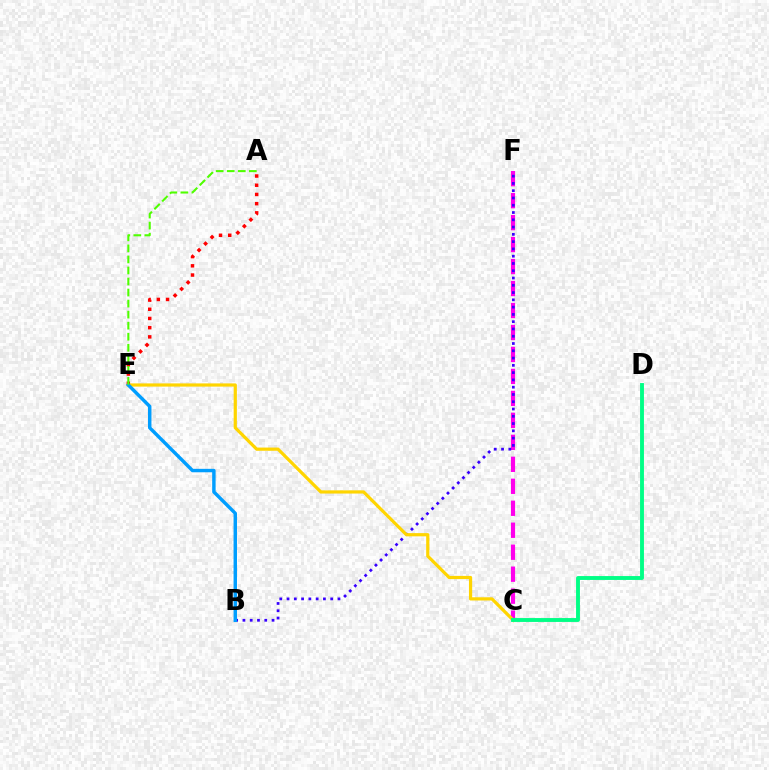{('C', 'F'): [{'color': '#ff00ed', 'line_style': 'dashed', 'thickness': 2.99}], ('B', 'F'): [{'color': '#3700ff', 'line_style': 'dotted', 'thickness': 1.98}], ('C', 'E'): [{'color': '#ffd500', 'line_style': 'solid', 'thickness': 2.31}], ('A', 'E'): [{'color': '#ff0000', 'line_style': 'dotted', 'thickness': 2.5}, {'color': '#4fff00', 'line_style': 'dashed', 'thickness': 1.5}], ('B', 'E'): [{'color': '#009eff', 'line_style': 'solid', 'thickness': 2.47}], ('C', 'D'): [{'color': '#00ff86', 'line_style': 'solid', 'thickness': 2.79}]}